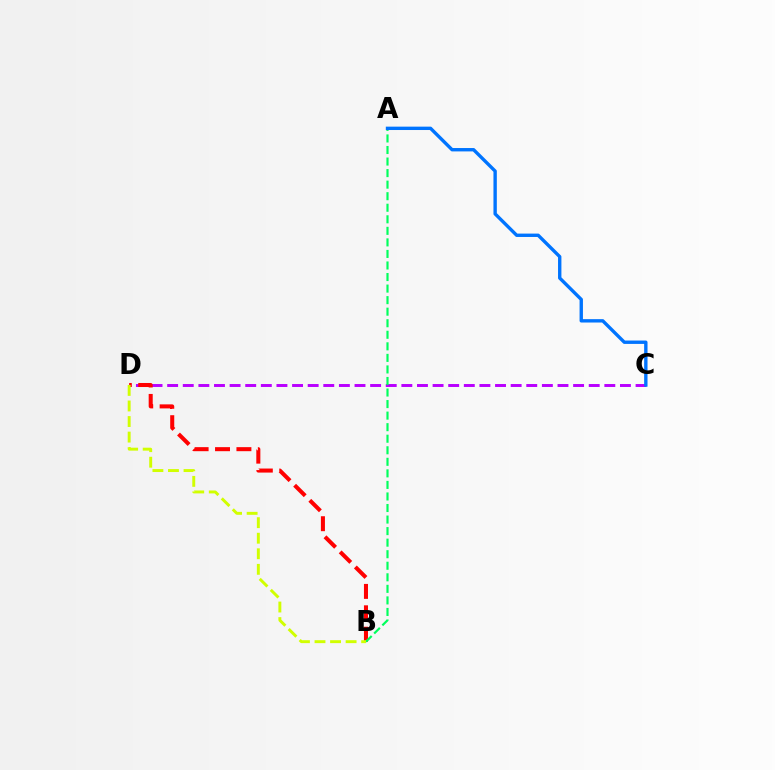{('C', 'D'): [{'color': '#b900ff', 'line_style': 'dashed', 'thickness': 2.12}], ('B', 'D'): [{'color': '#ff0000', 'line_style': 'dashed', 'thickness': 2.91}, {'color': '#d1ff00', 'line_style': 'dashed', 'thickness': 2.11}], ('A', 'B'): [{'color': '#00ff5c', 'line_style': 'dashed', 'thickness': 1.57}], ('A', 'C'): [{'color': '#0074ff', 'line_style': 'solid', 'thickness': 2.43}]}